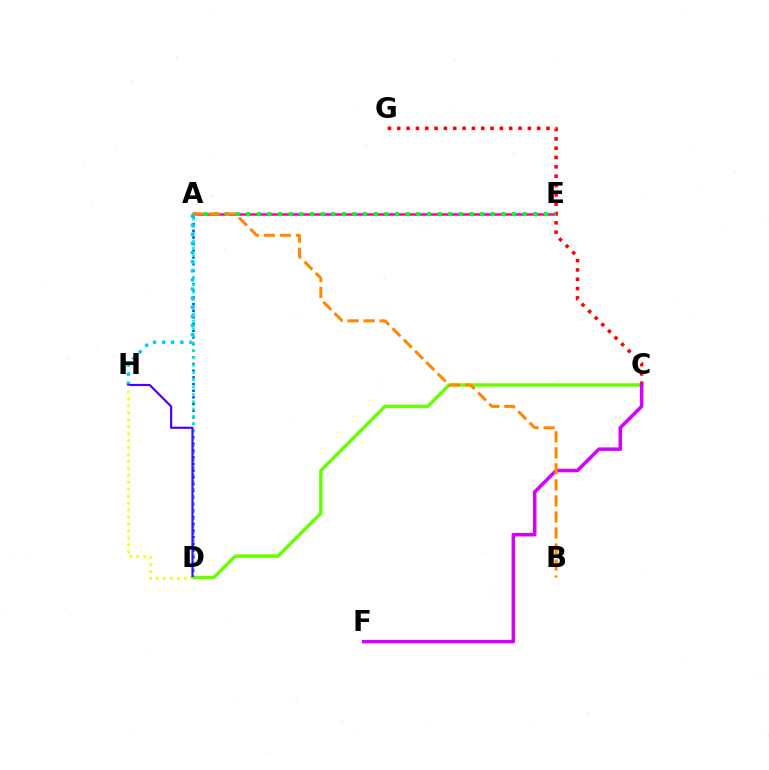{('A', 'D'): [{'color': '#003fff', 'line_style': 'dotted', 'thickness': 1.81}, {'color': '#00ffaf', 'line_style': 'dotted', 'thickness': 1.99}], ('A', 'E'): [{'color': '#ff00a0', 'line_style': 'solid', 'thickness': 1.81}, {'color': '#00ff27', 'line_style': 'dotted', 'thickness': 2.89}], ('C', 'D'): [{'color': '#66ff00', 'line_style': 'solid', 'thickness': 2.45}], ('C', 'G'): [{'color': '#ff0000', 'line_style': 'dotted', 'thickness': 2.53}], ('C', 'F'): [{'color': '#d600ff', 'line_style': 'solid', 'thickness': 2.53}], ('A', 'B'): [{'color': '#ff8800', 'line_style': 'dashed', 'thickness': 2.18}], ('A', 'H'): [{'color': '#00c7ff', 'line_style': 'dotted', 'thickness': 2.48}], ('D', 'H'): [{'color': '#4f00ff', 'line_style': 'solid', 'thickness': 1.57}, {'color': '#eeff00', 'line_style': 'dotted', 'thickness': 1.89}]}